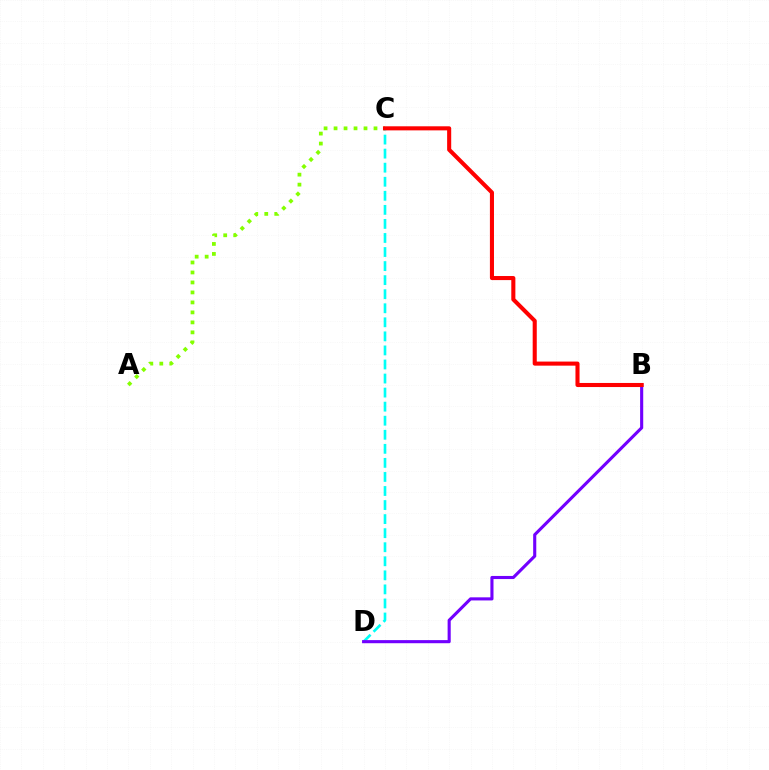{('C', 'D'): [{'color': '#00fff6', 'line_style': 'dashed', 'thickness': 1.91}], ('A', 'C'): [{'color': '#84ff00', 'line_style': 'dotted', 'thickness': 2.71}], ('B', 'D'): [{'color': '#7200ff', 'line_style': 'solid', 'thickness': 2.24}], ('B', 'C'): [{'color': '#ff0000', 'line_style': 'solid', 'thickness': 2.93}]}